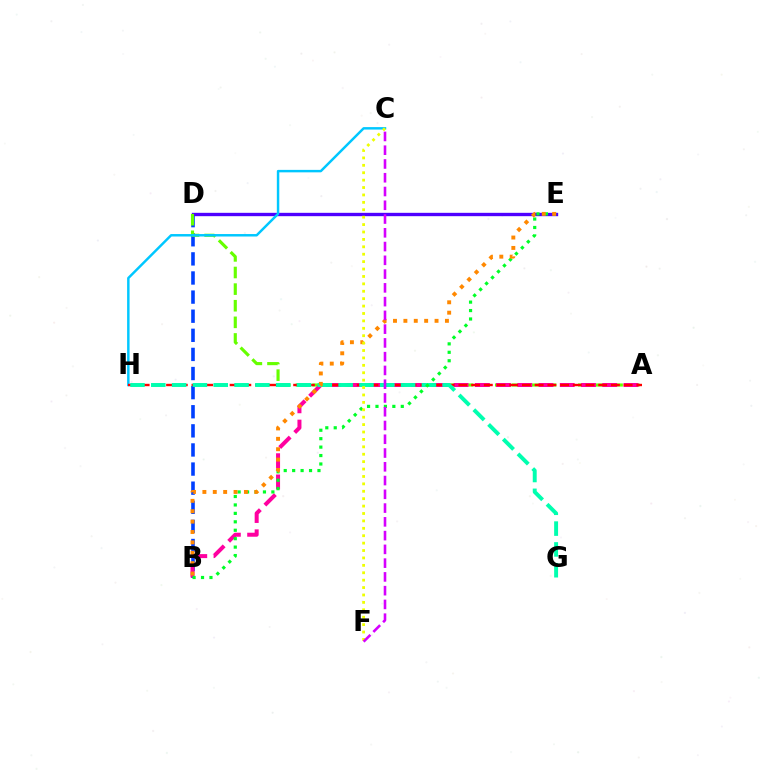{('B', 'D'): [{'color': '#003fff', 'line_style': 'dashed', 'thickness': 2.6}], ('D', 'E'): [{'color': '#4f00ff', 'line_style': 'solid', 'thickness': 2.41}], ('A', 'D'): [{'color': '#66ff00', 'line_style': 'dashed', 'thickness': 2.26}], ('C', 'H'): [{'color': '#00c7ff', 'line_style': 'solid', 'thickness': 1.77}], ('A', 'B'): [{'color': '#ff00a0', 'line_style': 'dashed', 'thickness': 2.89}], ('A', 'H'): [{'color': '#ff0000', 'line_style': 'dashed', 'thickness': 1.73}], ('G', 'H'): [{'color': '#00ffaf', 'line_style': 'dashed', 'thickness': 2.83}], ('B', 'E'): [{'color': '#00ff27', 'line_style': 'dotted', 'thickness': 2.29}, {'color': '#ff8800', 'line_style': 'dotted', 'thickness': 2.82}], ('C', 'F'): [{'color': '#eeff00', 'line_style': 'dotted', 'thickness': 2.01}, {'color': '#d600ff', 'line_style': 'dashed', 'thickness': 1.87}]}